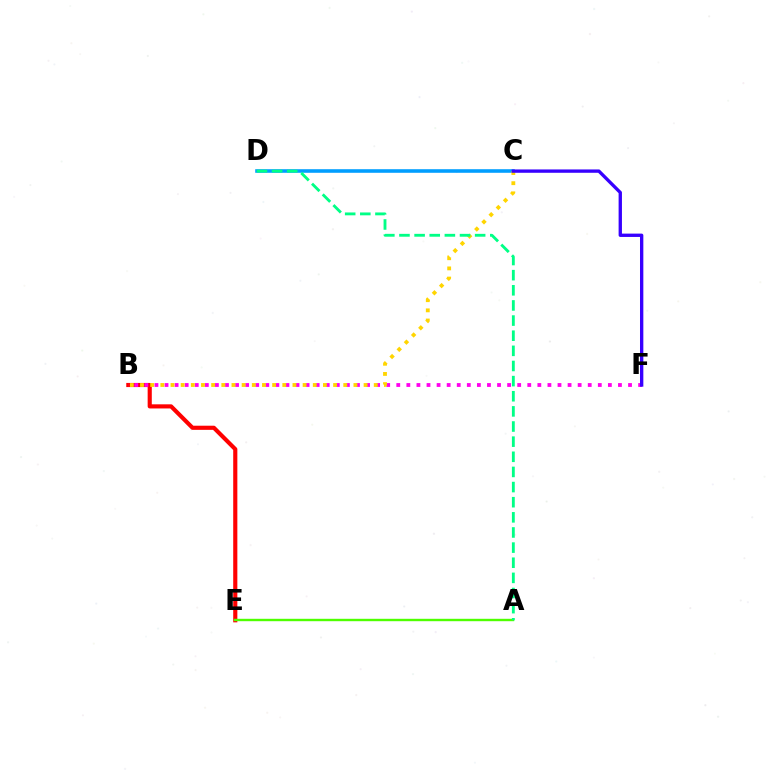{('B', 'E'): [{'color': '#ff0000', 'line_style': 'solid', 'thickness': 2.98}], ('C', 'D'): [{'color': '#009eff', 'line_style': 'solid', 'thickness': 2.58}], ('A', 'E'): [{'color': '#4fff00', 'line_style': 'solid', 'thickness': 1.73}], ('B', 'F'): [{'color': '#ff00ed', 'line_style': 'dotted', 'thickness': 2.74}], ('B', 'C'): [{'color': '#ffd500', 'line_style': 'dotted', 'thickness': 2.76}], ('A', 'D'): [{'color': '#00ff86', 'line_style': 'dashed', 'thickness': 2.06}], ('C', 'F'): [{'color': '#3700ff', 'line_style': 'solid', 'thickness': 2.4}]}